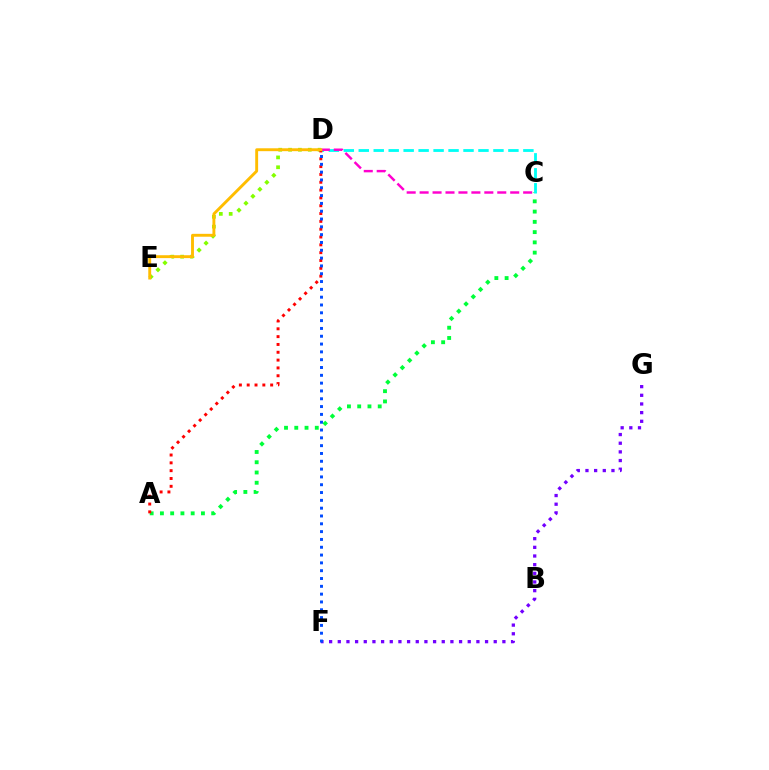{('D', 'E'): [{'color': '#84ff00', 'line_style': 'dotted', 'thickness': 2.68}, {'color': '#ffbd00', 'line_style': 'solid', 'thickness': 2.08}], ('A', 'C'): [{'color': '#00ff39', 'line_style': 'dotted', 'thickness': 2.79}], ('F', 'G'): [{'color': '#7200ff', 'line_style': 'dotted', 'thickness': 2.35}], ('C', 'D'): [{'color': '#00fff6', 'line_style': 'dashed', 'thickness': 2.03}, {'color': '#ff00cf', 'line_style': 'dashed', 'thickness': 1.76}], ('A', 'D'): [{'color': '#ff0000', 'line_style': 'dotted', 'thickness': 2.13}], ('D', 'F'): [{'color': '#004bff', 'line_style': 'dotted', 'thickness': 2.12}]}